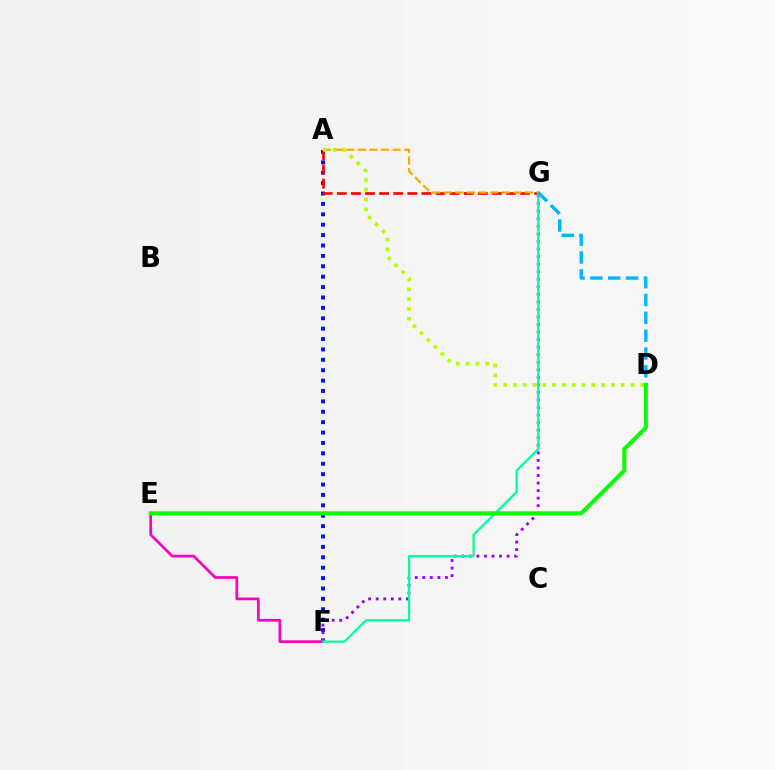{('A', 'F'): [{'color': '#0010ff', 'line_style': 'dotted', 'thickness': 2.82}], ('F', 'G'): [{'color': '#9b00ff', 'line_style': 'dotted', 'thickness': 2.05}, {'color': '#00ff9d', 'line_style': 'solid', 'thickness': 1.64}], ('A', 'G'): [{'color': '#ff0000', 'line_style': 'dashed', 'thickness': 1.92}, {'color': '#ffa500', 'line_style': 'dashed', 'thickness': 1.58}], ('E', 'F'): [{'color': '#ff00bd', 'line_style': 'solid', 'thickness': 1.96}], ('D', 'G'): [{'color': '#00b5ff', 'line_style': 'dashed', 'thickness': 2.42}], ('A', 'D'): [{'color': '#b3ff00', 'line_style': 'dotted', 'thickness': 2.66}], ('D', 'E'): [{'color': '#08ff00', 'line_style': 'solid', 'thickness': 2.92}]}